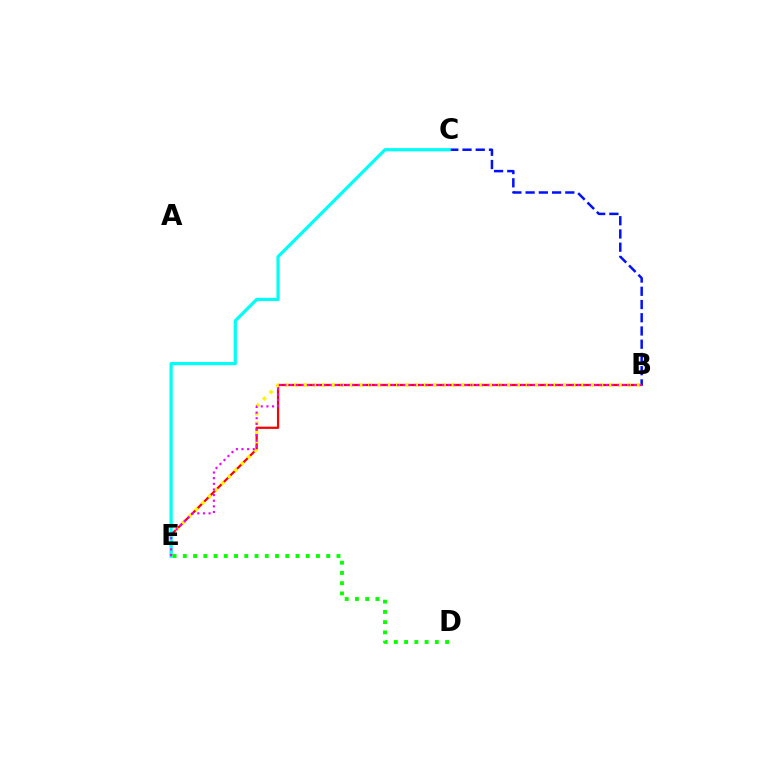{('B', 'E'): [{'color': '#ff0000', 'line_style': 'solid', 'thickness': 1.61}, {'color': '#fcf500', 'line_style': 'dotted', 'thickness': 2.52}, {'color': '#ee00ff', 'line_style': 'dotted', 'thickness': 1.53}], ('B', 'C'): [{'color': '#0010ff', 'line_style': 'dashed', 'thickness': 1.8}], ('C', 'E'): [{'color': '#00fff6', 'line_style': 'solid', 'thickness': 2.31}], ('D', 'E'): [{'color': '#08ff00', 'line_style': 'dotted', 'thickness': 2.78}]}